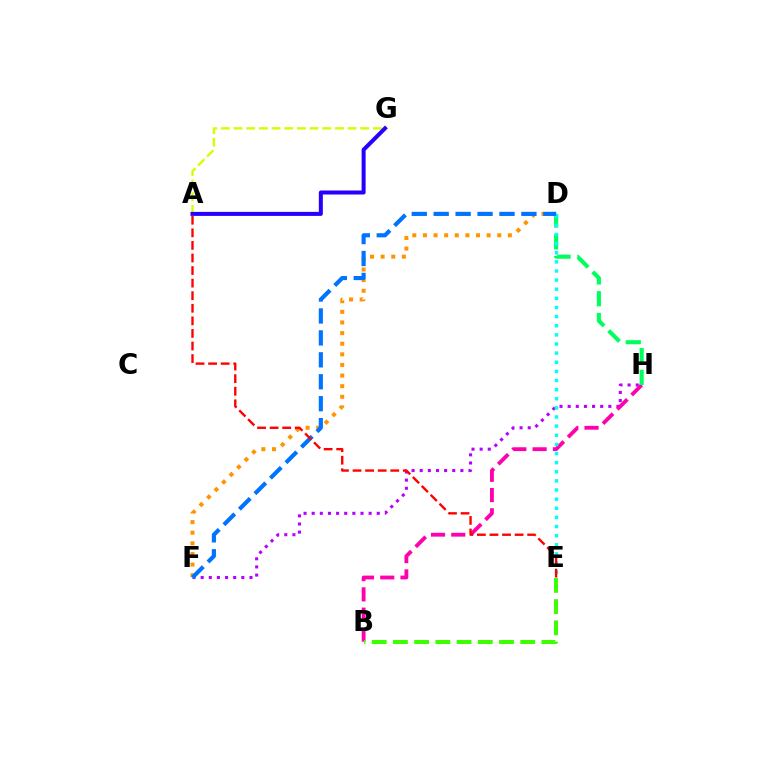{('F', 'H'): [{'color': '#b900ff', 'line_style': 'dotted', 'thickness': 2.21}], ('B', 'H'): [{'color': '#ff00ac', 'line_style': 'dashed', 'thickness': 2.75}], ('A', 'G'): [{'color': '#d1ff00', 'line_style': 'dashed', 'thickness': 1.72}, {'color': '#2500ff', 'line_style': 'solid', 'thickness': 2.89}], ('D', 'F'): [{'color': '#ff9400', 'line_style': 'dotted', 'thickness': 2.89}, {'color': '#0074ff', 'line_style': 'dashed', 'thickness': 2.98}], ('D', 'H'): [{'color': '#00ff5c', 'line_style': 'dashed', 'thickness': 2.96}], ('D', 'E'): [{'color': '#00fff6', 'line_style': 'dotted', 'thickness': 2.48}], ('B', 'E'): [{'color': '#3dff00', 'line_style': 'dashed', 'thickness': 2.88}], ('A', 'E'): [{'color': '#ff0000', 'line_style': 'dashed', 'thickness': 1.71}]}